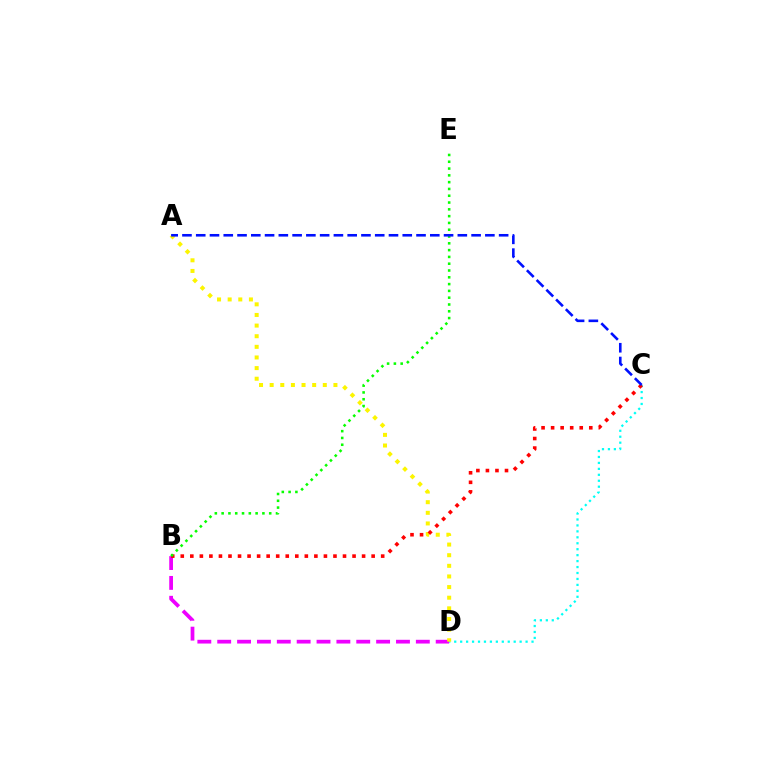{('B', 'D'): [{'color': '#ee00ff', 'line_style': 'dashed', 'thickness': 2.7}], ('C', 'D'): [{'color': '#00fff6', 'line_style': 'dotted', 'thickness': 1.62}], ('A', 'D'): [{'color': '#fcf500', 'line_style': 'dotted', 'thickness': 2.89}], ('B', 'C'): [{'color': '#ff0000', 'line_style': 'dotted', 'thickness': 2.59}], ('B', 'E'): [{'color': '#08ff00', 'line_style': 'dotted', 'thickness': 1.85}], ('A', 'C'): [{'color': '#0010ff', 'line_style': 'dashed', 'thickness': 1.87}]}